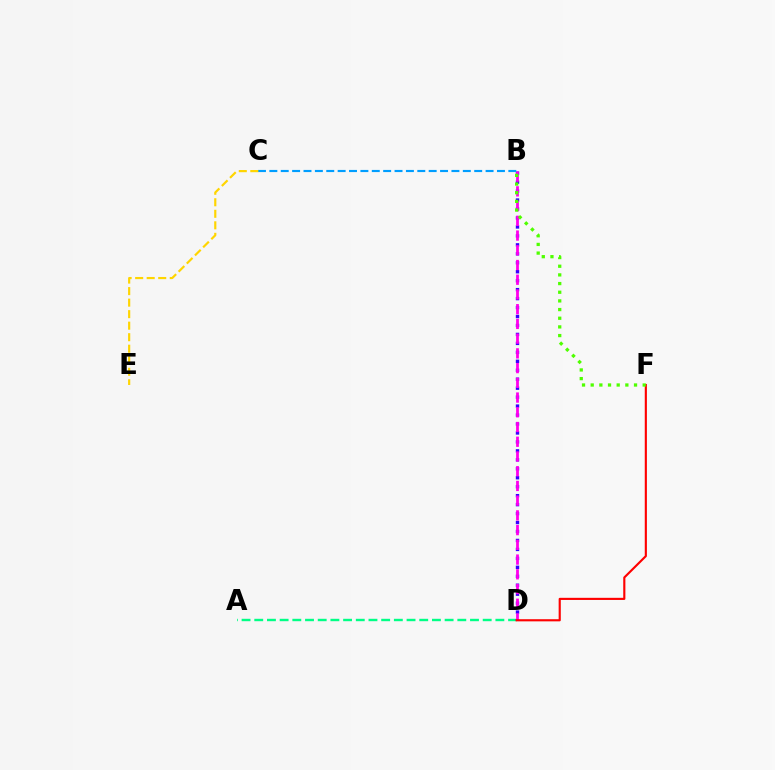{('A', 'D'): [{'color': '#00ff86', 'line_style': 'dashed', 'thickness': 1.72}], ('B', 'D'): [{'color': '#3700ff', 'line_style': 'dotted', 'thickness': 2.43}, {'color': '#ff00ed', 'line_style': 'dashed', 'thickness': 2.0}], ('B', 'C'): [{'color': '#009eff', 'line_style': 'dashed', 'thickness': 1.55}], ('D', 'F'): [{'color': '#ff0000', 'line_style': 'solid', 'thickness': 1.54}], ('B', 'F'): [{'color': '#4fff00', 'line_style': 'dotted', 'thickness': 2.35}], ('C', 'E'): [{'color': '#ffd500', 'line_style': 'dashed', 'thickness': 1.57}]}